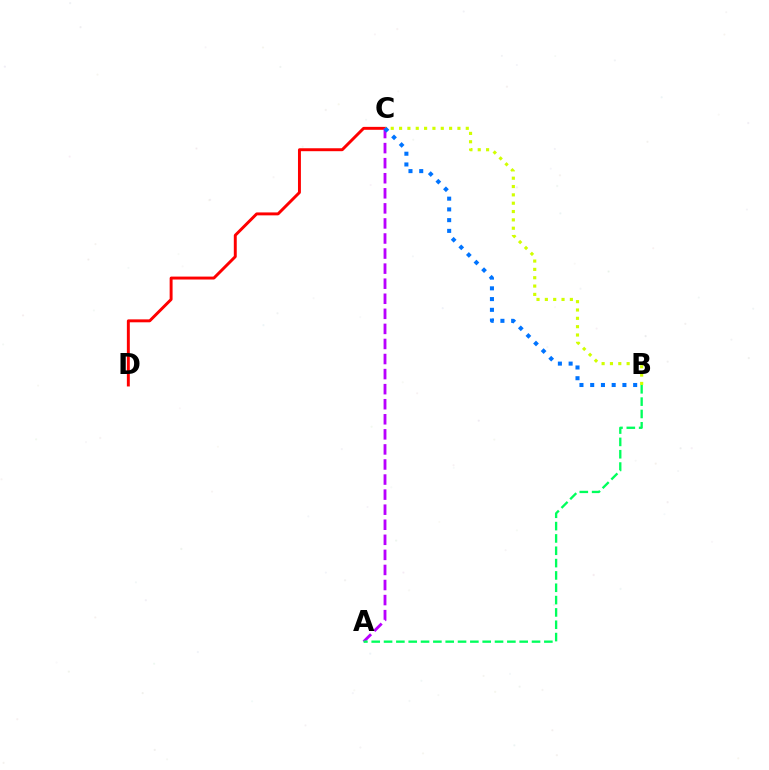{('C', 'D'): [{'color': '#ff0000', 'line_style': 'solid', 'thickness': 2.11}], ('B', 'C'): [{'color': '#d1ff00', 'line_style': 'dotted', 'thickness': 2.27}, {'color': '#0074ff', 'line_style': 'dotted', 'thickness': 2.92}], ('A', 'C'): [{'color': '#b900ff', 'line_style': 'dashed', 'thickness': 2.05}], ('A', 'B'): [{'color': '#00ff5c', 'line_style': 'dashed', 'thickness': 1.68}]}